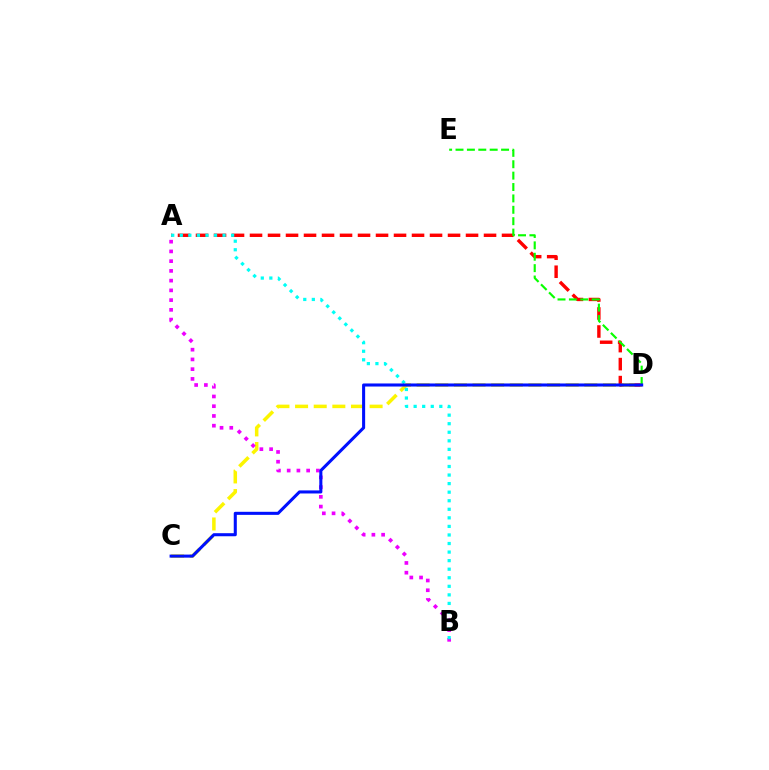{('A', 'D'): [{'color': '#ff0000', 'line_style': 'dashed', 'thickness': 2.45}], ('C', 'D'): [{'color': '#fcf500', 'line_style': 'dashed', 'thickness': 2.53}, {'color': '#0010ff', 'line_style': 'solid', 'thickness': 2.2}], ('D', 'E'): [{'color': '#08ff00', 'line_style': 'dashed', 'thickness': 1.55}], ('A', 'B'): [{'color': '#ee00ff', 'line_style': 'dotted', 'thickness': 2.65}, {'color': '#00fff6', 'line_style': 'dotted', 'thickness': 2.33}]}